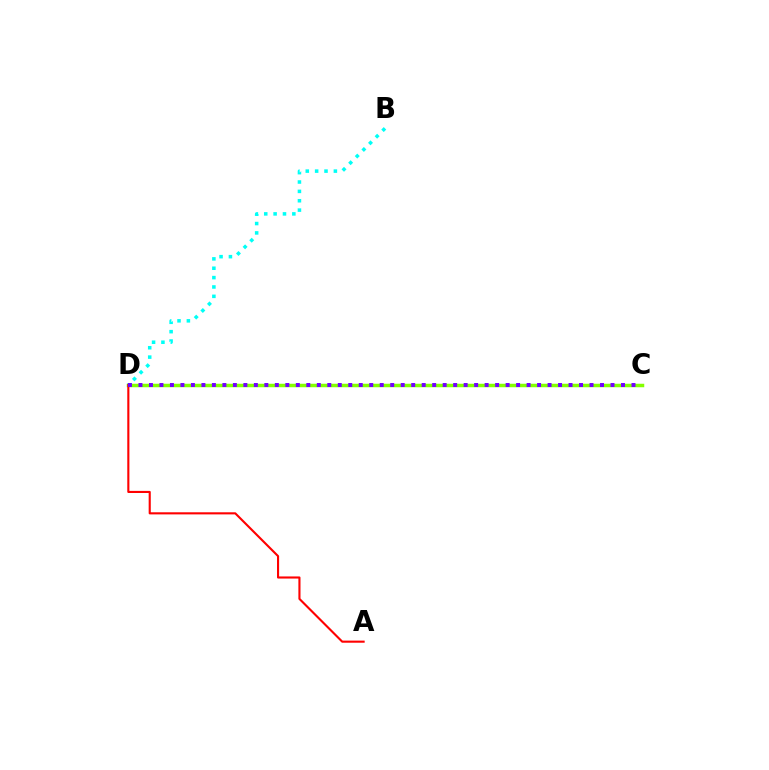{('C', 'D'): [{'color': '#84ff00', 'line_style': 'solid', 'thickness': 2.51}, {'color': '#7200ff', 'line_style': 'dotted', 'thickness': 2.85}], ('B', 'D'): [{'color': '#00fff6', 'line_style': 'dotted', 'thickness': 2.55}], ('A', 'D'): [{'color': '#ff0000', 'line_style': 'solid', 'thickness': 1.52}]}